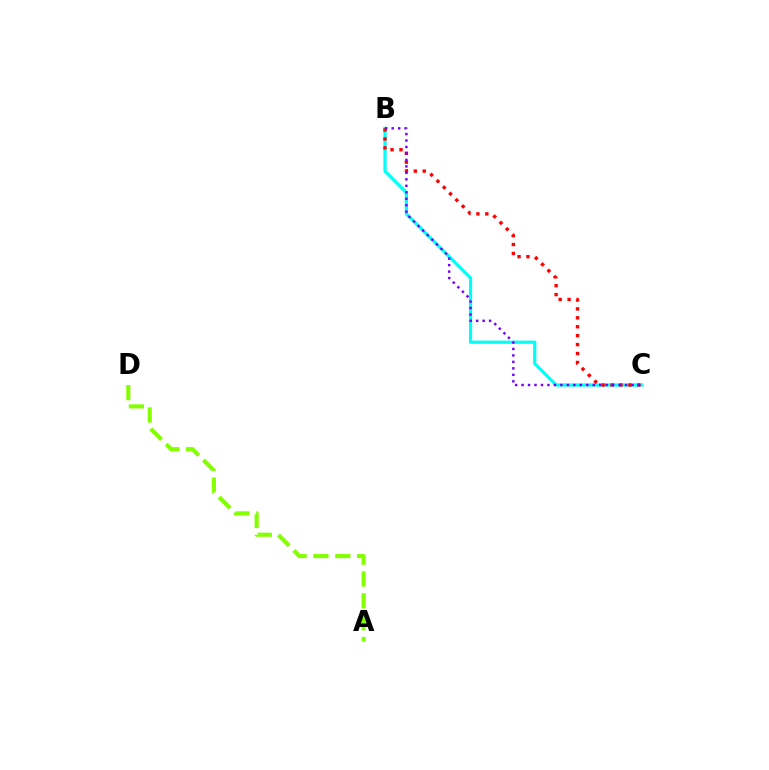{('B', 'C'): [{'color': '#00fff6', 'line_style': 'solid', 'thickness': 2.31}, {'color': '#ff0000', 'line_style': 'dotted', 'thickness': 2.42}, {'color': '#7200ff', 'line_style': 'dotted', 'thickness': 1.76}], ('A', 'D'): [{'color': '#84ff00', 'line_style': 'dashed', 'thickness': 2.97}]}